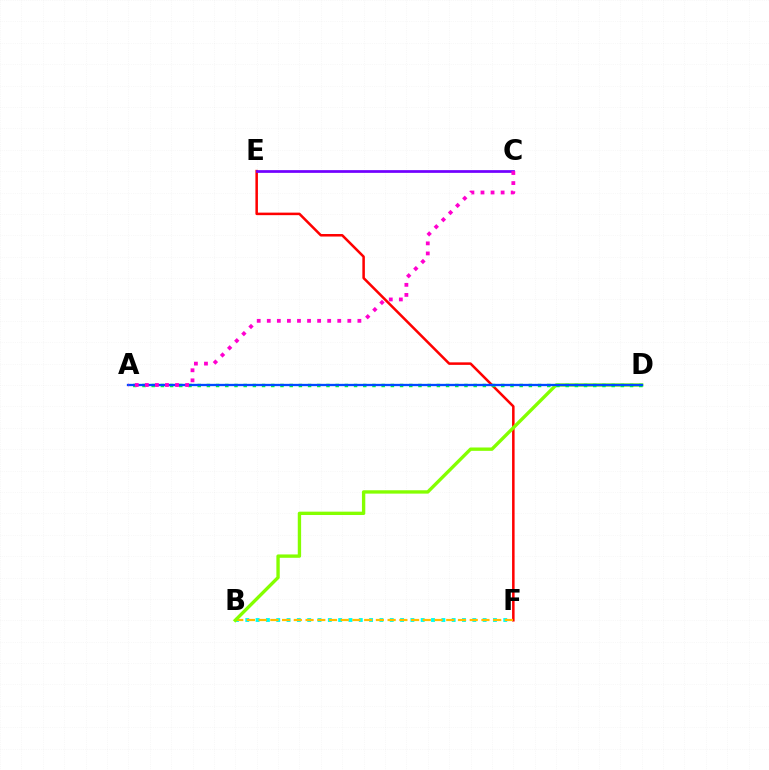{('B', 'F'): [{'color': '#00fff6', 'line_style': 'dotted', 'thickness': 2.8}, {'color': '#ffbd00', 'line_style': 'dashed', 'thickness': 1.59}], ('E', 'F'): [{'color': '#ff0000', 'line_style': 'solid', 'thickness': 1.82}], ('B', 'D'): [{'color': '#84ff00', 'line_style': 'solid', 'thickness': 2.42}], ('A', 'D'): [{'color': '#00ff39', 'line_style': 'dotted', 'thickness': 2.5}, {'color': '#004bff', 'line_style': 'solid', 'thickness': 1.66}], ('C', 'E'): [{'color': '#7200ff', 'line_style': 'solid', 'thickness': 1.96}], ('A', 'C'): [{'color': '#ff00cf', 'line_style': 'dotted', 'thickness': 2.74}]}